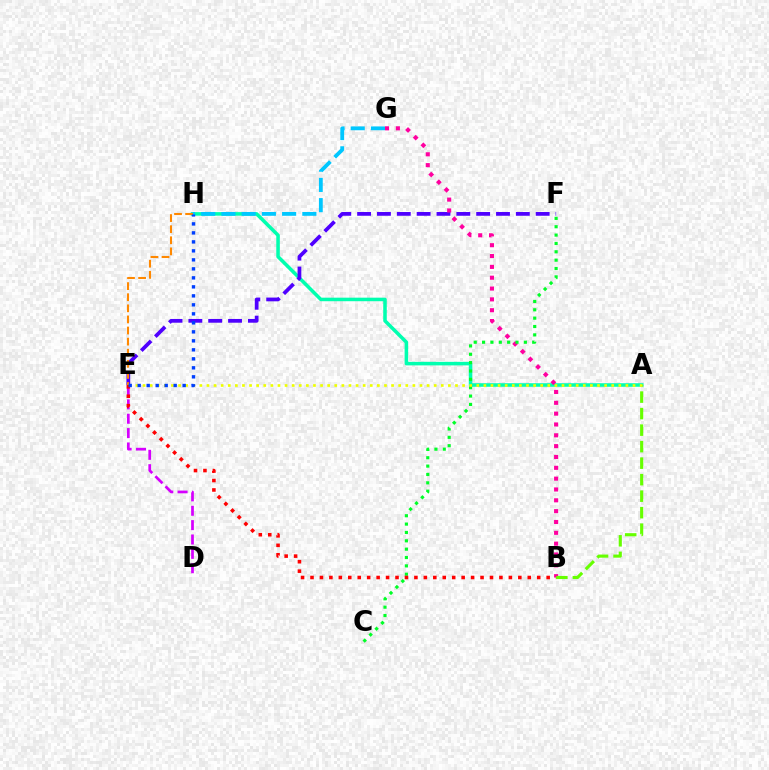{('A', 'H'): [{'color': '#00ffaf', 'line_style': 'solid', 'thickness': 2.55}], ('E', 'F'): [{'color': '#4f00ff', 'line_style': 'dashed', 'thickness': 2.7}], ('D', 'E'): [{'color': '#d600ff', 'line_style': 'dashed', 'thickness': 1.95}], ('G', 'H'): [{'color': '#00c7ff', 'line_style': 'dashed', 'thickness': 2.75}], ('E', 'H'): [{'color': '#ff8800', 'line_style': 'dashed', 'thickness': 1.51}, {'color': '#003fff', 'line_style': 'dotted', 'thickness': 2.44}], ('B', 'G'): [{'color': '#ff00a0', 'line_style': 'dotted', 'thickness': 2.94}], ('C', 'F'): [{'color': '#00ff27', 'line_style': 'dotted', 'thickness': 2.27}], ('A', 'B'): [{'color': '#66ff00', 'line_style': 'dashed', 'thickness': 2.24}], ('A', 'E'): [{'color': '#eeff00', 'line_style': 'dotted', 'thickness': 1.93}], ('B', 'E'): [{'color': '#ff0000', 'line_style': 'dotted', 'thickness': 2.57}]}